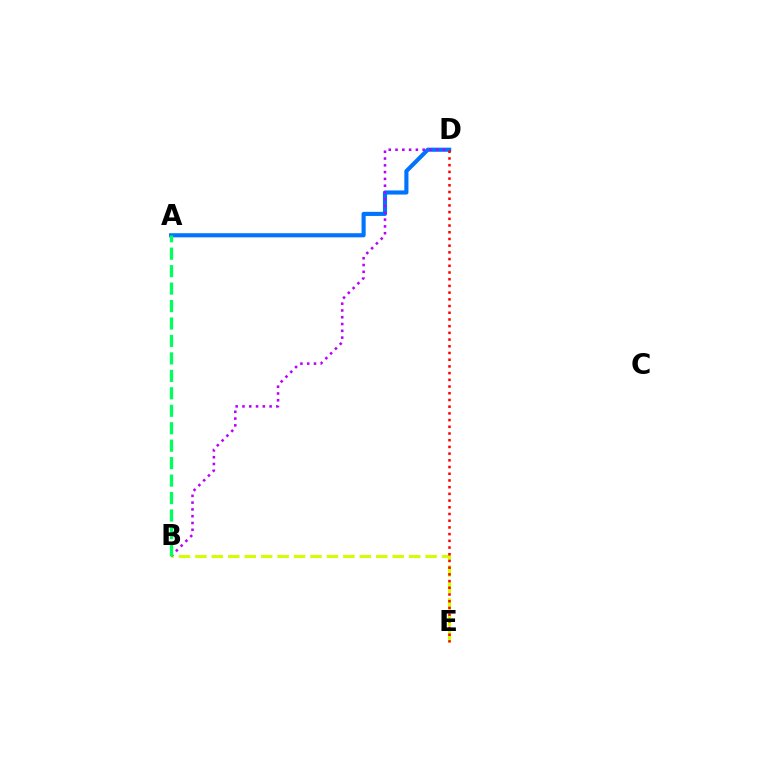{('A', 'D'): [{'color': '#0074ff', 'line_style': 'solid', 'thickness': 2.96}], ('B', 'E'): [{'color': '#d1ff00', 'line_style': 'dashed', 'thickness': 2.23}], ('B', 'D'): [{'color': '#b900ff', 'line_style': 'dotted', 'thickness': 1.84}], ('D', 'E'): [{'color': '#ff0000', 'line_style': 'dotted', 'thickness': 1.82}], ('A', 'B'): [{'color': '#00ff5c', 'line_style': 'dashed', 'thickness': 2.37}]}